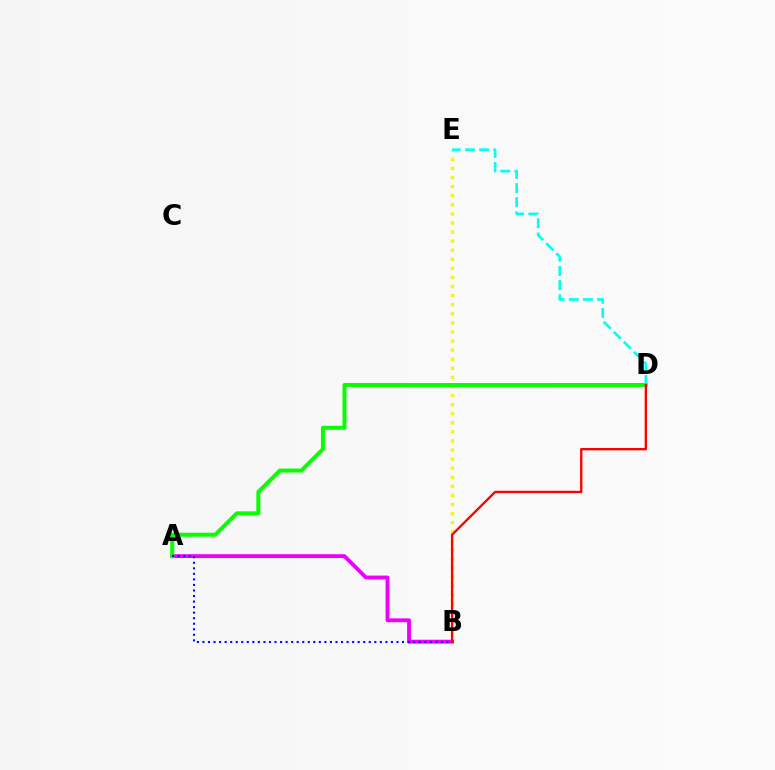{('B', 'E'): [{'color': '#fcf500', 'line_style': 'dotted', 'thickness': 2.47}], ('A', 'B'): [{'color': '#ee00ff', 'line_style': 'solid', 'thickness': 2.77}, {'color': '#0010ff', 'line_style': 'dotted', 'thickness': 1.51}], ('A', 'D'): [{'color': '#08ff00', 'line_style': 'solid', 'thickness': 2.87}], ('D', 'E'): [{'color': '#00fff6', 'line_style': 'dashed', 'thickness': 1.93}], ('B', 'D'): [{'color': '#ff0000', 'line_style': 'solid', 'thickness': 1.68}]}